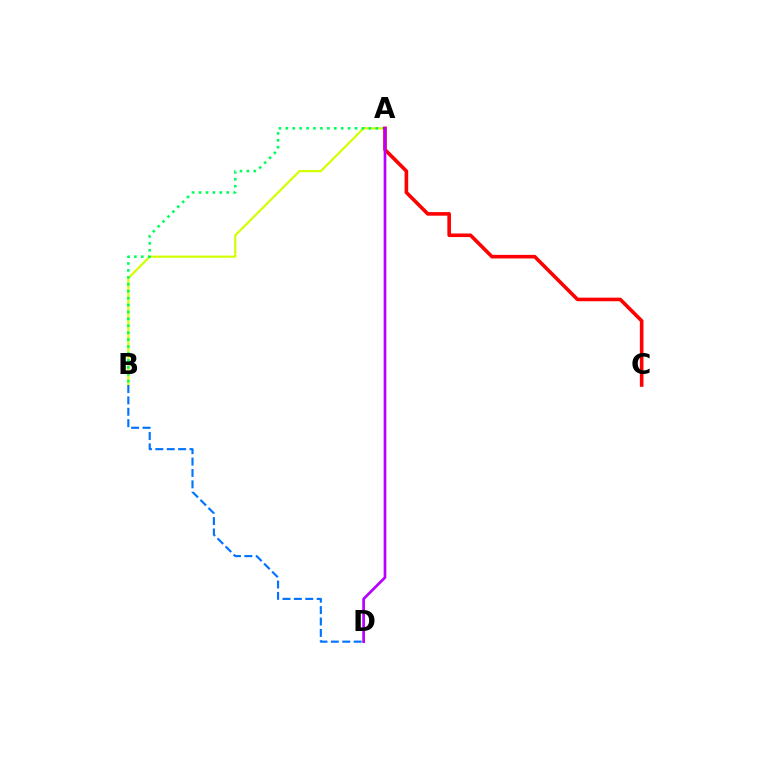{('A', 'B'): [{'color': '#d1ff00', 'line_style': 'solid', 'thickness': 1.57}, {'color': '#00ff5c', 'line_style': 'dotted', 'thickness': 1.88}], ('A', 'C'): [{'color': '#ff0000', 'line_style': 'solid', 'thickness': 2.59}], ('A', 'D'): [{'color': '#b900ff', 'line_style': 'solid', 'thickness': 1.95}], ('B', 'D'): [{'color': '#0074ff', 'line_style': 'dashed', 'thickness': 1.55}]}